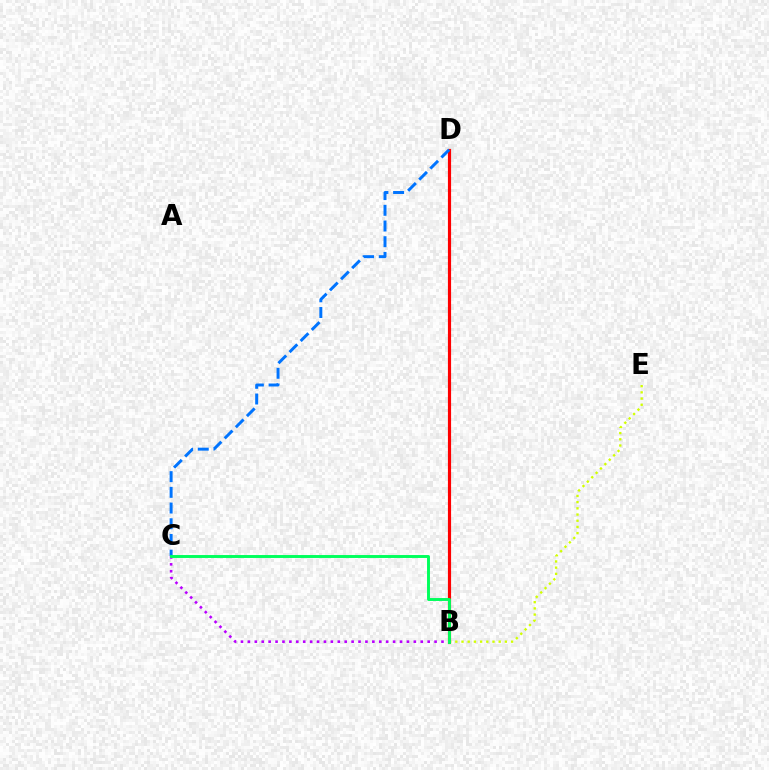{('B', 'E'): [{'color': '#d1ff00', 'line_style': 'dotted', 'thickness': 1.68}], ('B', 'D'): [{'color': '#ff0000', 'line_style': 'solid', 'thickness': 2.28}], ('C', 'D'): [{'color': '#0074ff', 'line_style': 'dashed', 'thickness': 2.13}], ('B', 'C'): [{'color': '#b900ff', 'line_style': 'dotted', 'thickness': 1.88}, {'color': '#00ff5c', 'line_style': 'solid', 'thickness': 2.1}]}